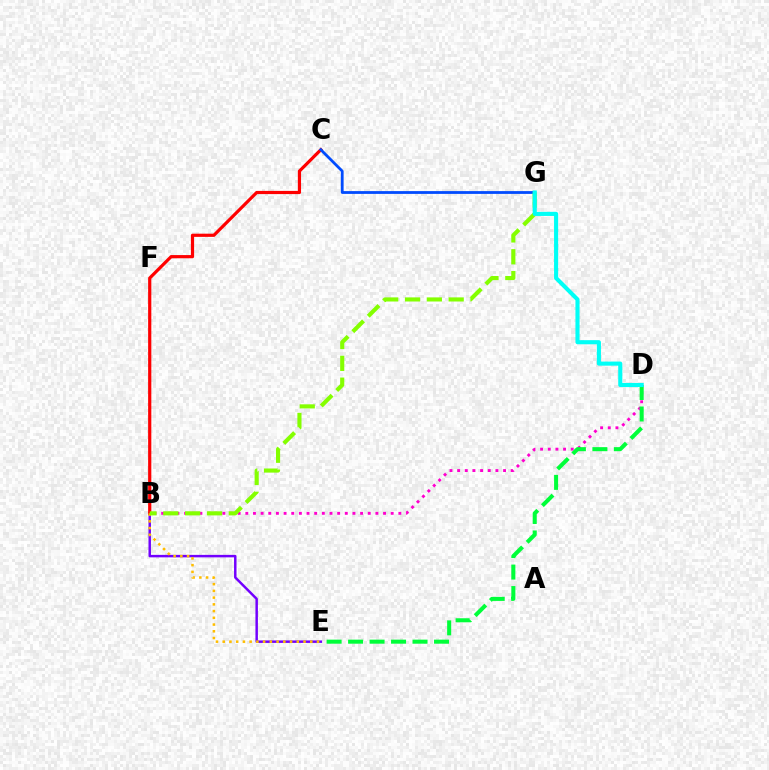{('B', 'D'): [{'color': '#ff00cf', 'line_style': 'dotted', 'thickness': 2.08}], ('B', 'E'): [{'color': '#7200ff', 'line_style': 'solid', 'thickness': 1.78}, {'color': '#ffbd00', 'line_style': 'dotted', 'thickness': 1.83}], ('B', 'C'): [{'color': '#ff0000', 'line_style': 'solid', 'thickness': 2.3}], ('C', 'G'): [{'color': '#004bff', 'line_style': 'solid', 'thickness': 2.0}], ('D', 'E'): [{'color': '#00ff39', 'line_style': 'dashed', 'thickness': 2.92}], ('B', 'G'): [{'color': '#84ff00', 'line_style': 'dashed', 'thickness': 2.97}], ('D', 'G'): [{'color': '#00fff6', 'line_style': 'solid', 'thickness': 2.96}]}